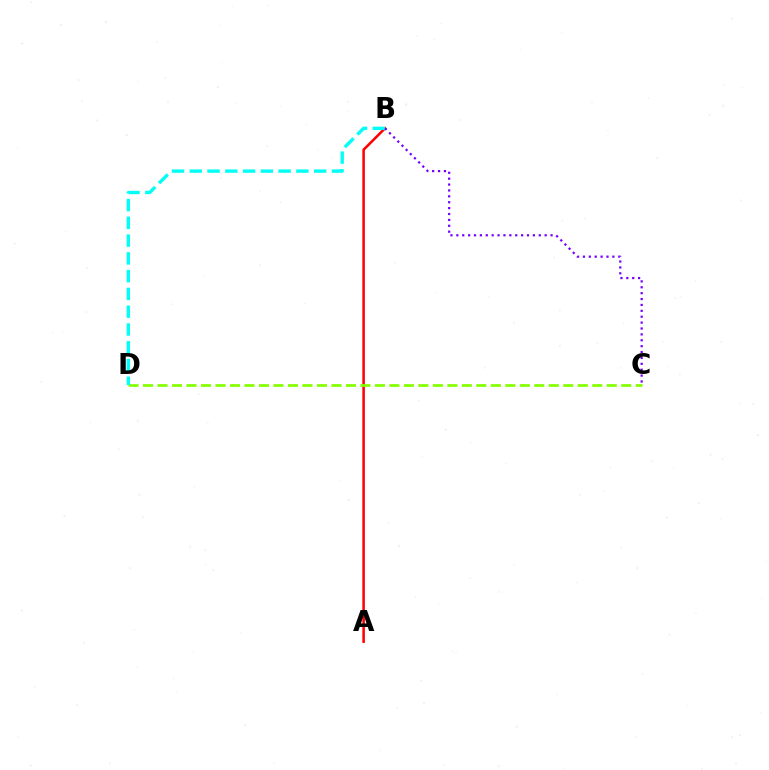{('A', 'B'): [{'color': '#ff0000', 'line_style': 'solid', 'thickness': 1.83}], ('C', 'D'): [{'color': '#84ff00', 'line_style': 'dashed', 'thickness': 1.97}], ('B', 'D'): [{'color': '#00fff6', 'line_style': 'dashed', 'thickness': 2.41}], ('B', 'C'): [{'color': '#7200ff', 'line_style': 'dotted', 'thickness': 1.6}]}